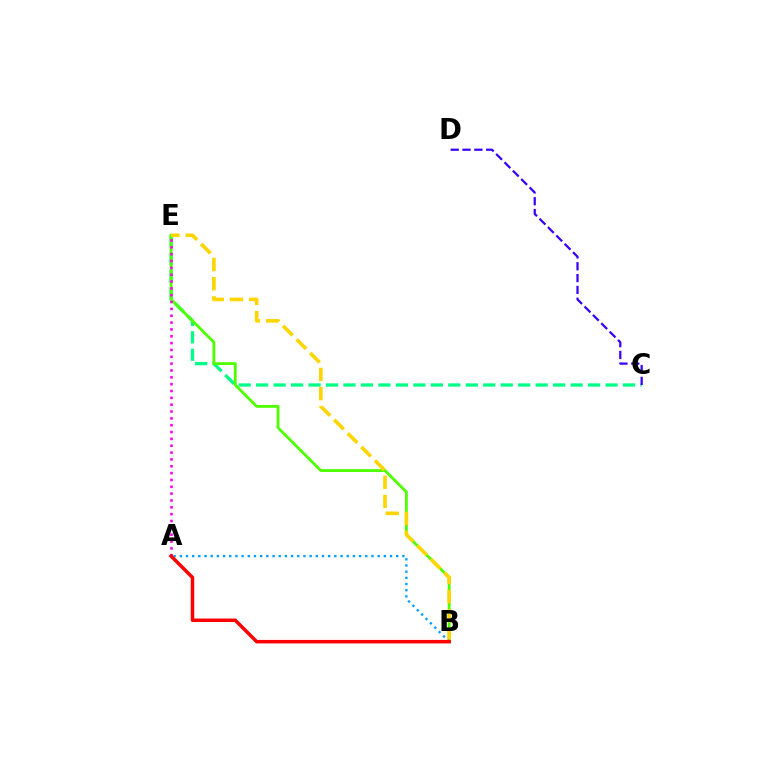{('C', 'E'): [{'color': '#00ff86', 'line_style': 'dashed', 'thickness': 2.37}], ('B', 'E'): [{'color': '#4fff00', 'line_style': 'solid', 'thickness': 2.02}, {'color': '#ffd500', 'line_style': 'dashed', 'thickness': 2.61}], ('A', 'B'): [{'color': '#009eff', 'line_style': 'dotted', 'thickness': 1.68}, {'color': '#ff0000', 'line_style': 'solid', 'thickness': 2.51}], ('C', 'D'): [{'color': '#3700ff', 'line_style': 'dashed', 'thickness': 1.61}], ('A', 'E'): [{'color': '#ff00ed', 'line_style': 'dotted', 'thickness': 1.86}]}